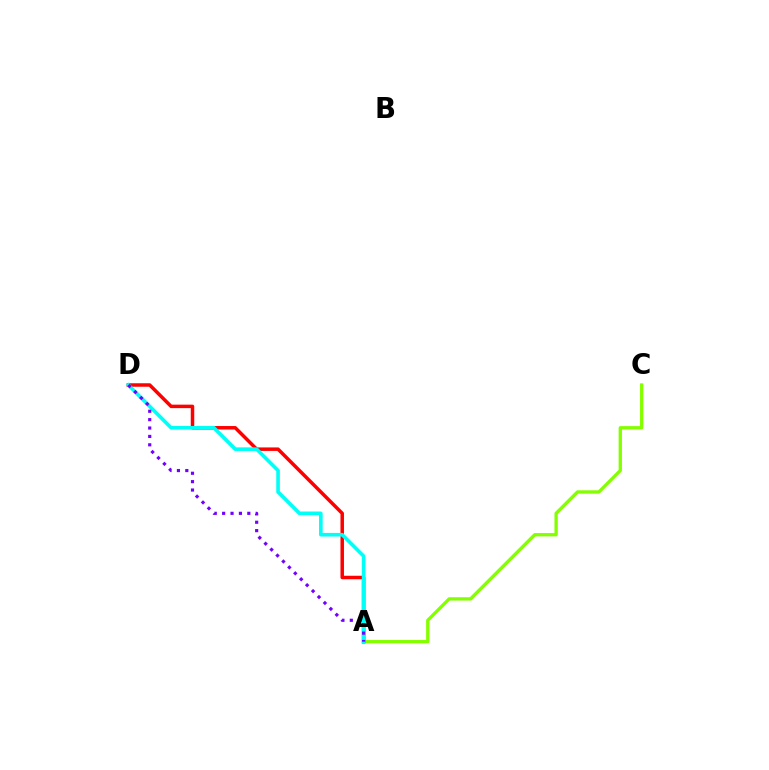{('A', 'C'): [{'color': '#84ff00', 'line_style': 'solid', 'thickness': 2.38}], ('A', 'D'): [{'color': '#ff0000', 'line_style': 'solid', 'thickness': 2.52}, {'color': '#00fff6', 'line_style': 'solid', 'thickness': 2.6}, {'color': '#7200ff', 'line_style': 'dotted', 'thickness': 2.28}]}